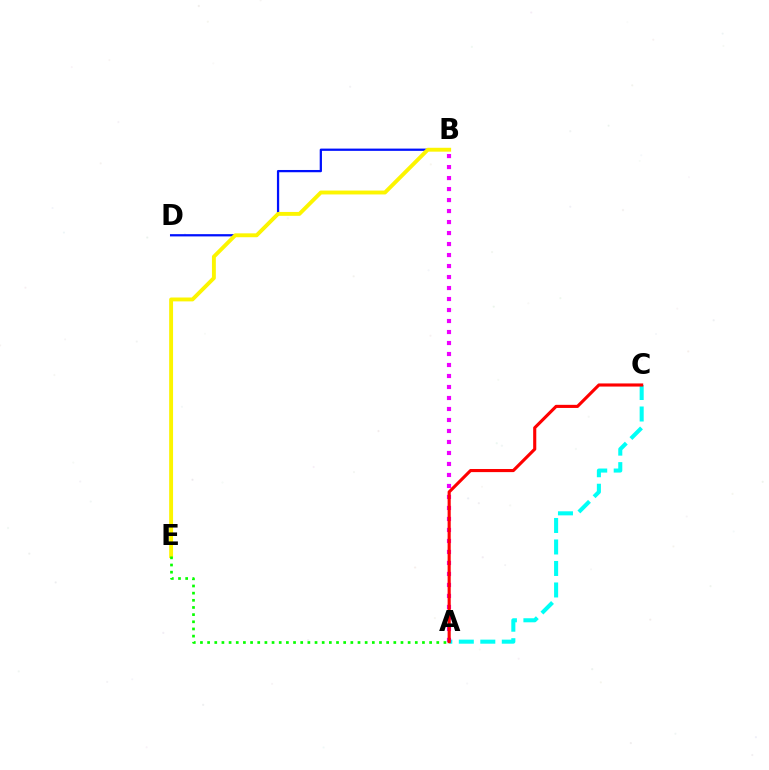{('A', 'C'): [{'color': '#00fff6', 'line_style': 'dashed', 'thickness': 2.92}, {'color': '#ff0000', 'line_style': 'solid', 'thickness': 2.24}], ('B', 'D'): [{'color': '#0010ff', 'line_style': 'solid', 'thickness': 1.63}], ('B', 'E'): [{'color': '#fcf500', 'line_style': 'solid', 'thickness': 2.8}], ('A', 'B'): [{'color': '#ee00ff', 'line_style': 'dotted', 'thickness': 2.99}], ('A', 'E'): [{'color': '#08ff00', 'line_style': 'dotted', 'thickness': 1.95}]}